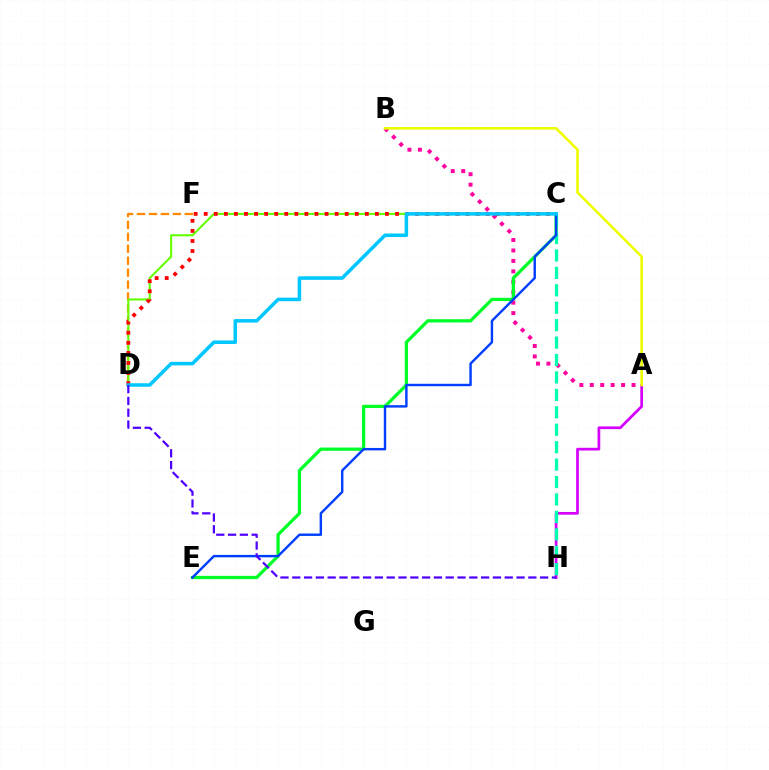{('A', 'B'): [{'color': '#ff00a0', 'line_style': 'dotted', 'thickness': 2.84}, {'color': '#eeff00', 'line_style': 'solid', 'thickness': 1.9}], ('C', 'E'): [{'color': '#00ff27', 'line_style': 'solid', 'thickness': 2.35}, {'color': '#003fff', 'line_style': 'solid', 'thickness': 1.74}], ('D', 'F'): [{'color': '#ff8800', 'line_style': 'dashed', 'thickness': 1.62}], ('A', 'H'): [{'color': '#d600ff', 'line_style': 'solid', 'thickness': 1.96}], ('C', 'D'): [{'color': '#66ff00', 'line_style': 'solid', 'thickness': 1.51}, {'color': '#ff0000', 'line_style': 'dotted', 'thickness': 2.74}, {'color': '#00c7ff', 'line_style': 'solid', 'thickness': 2.54}], ('C', 'H'): [{'color': '#00ffaf', 'line_style': 'dashed', 'thickness': 2.37}], ('D', 'H'): [{'color': '#4f00ff', 'line_style': 'dashed', 'thickness': 1.6}]}